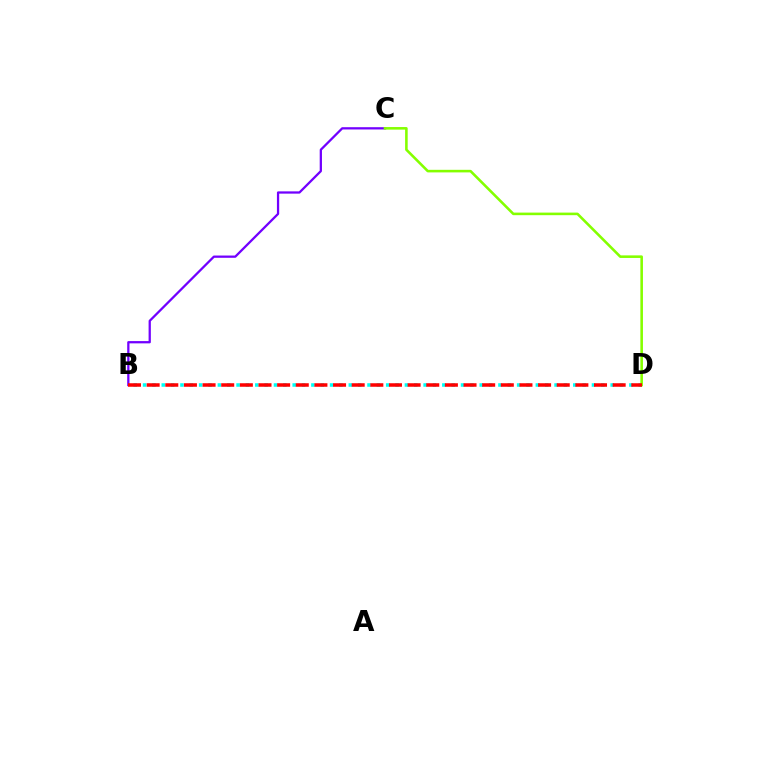{('B', 'D'): [{'color': '#00fff6', 'line_style': 'dotted', 'thickness': 2.54}, {'color': '#ff0000', 'line_style': 'dashed', 'thickness': 2.53}], ('B', 'C'): [{'color': '#7200ff', 'line_style': 'solid', 'thickness': 1.63}], ('C', 'D'): [{'color': '#84ff00', 'line_style': 'solid', 'thickness': 1.86}]}